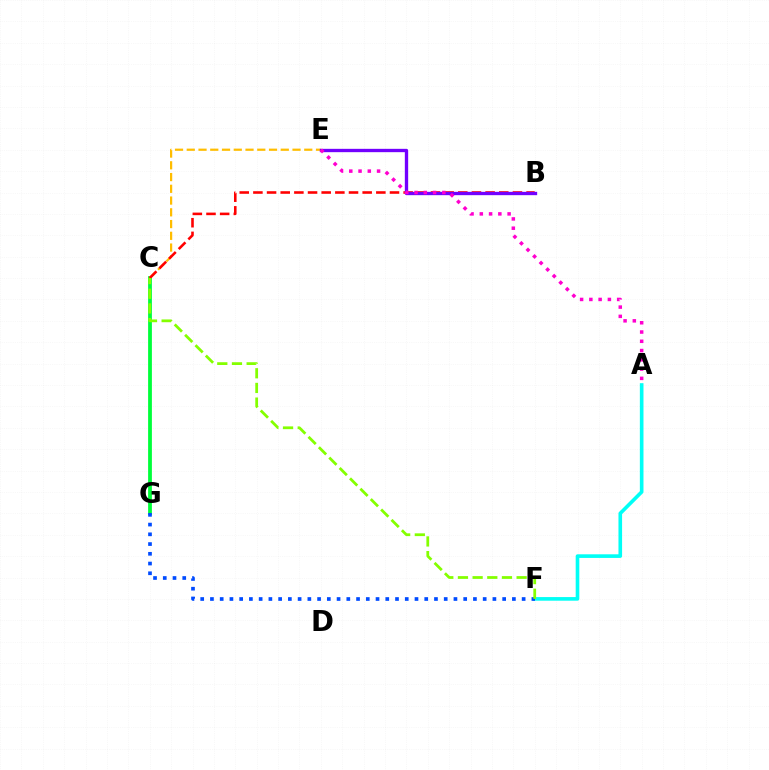{('C', 'G'): [{'color': '#00ff39', 'line_style': 'solid', 'thickness': 2.72}], ('A', 'F'): [{'color': '#00fff6', 'line_style': 'solid', 'thickness': 2.61}], ('C', 'E'): [{'color': '#ffbd00', 'line_style': 'dashed', 'thickness': 1.6}], ('B', 'C'): [{'color': '#ff0000', 'line_style': 'dashed', 'thickness': 1.86}], ('F', 'G'): [{'color': '#004bff', 'line_style': 'dotted', 'thickness': 2.65}], ('C', 'F'): [{'color': '#84ff00', 'line_style': 'dashed', 'thickness': 1.99}], ('B', 'E'): [{'color': '#7200ff', 'line_style': 'solid', 'thickness': 2.4}], ('A', 'E'): [{'color': '#ff00cf', 'line_style': 'dotted', 'thickness': 2.52}]}